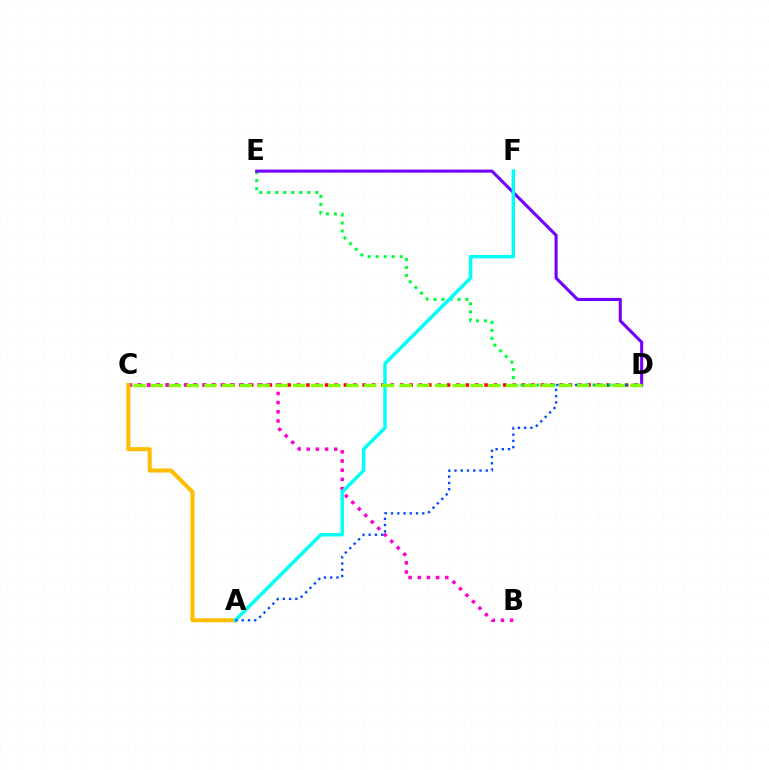{('C', 'D'): [{'color': '#ff0000', 'line_style': 'dotted', 'thickness': 2.55}, {'color': '#84ff00', 'line_style': 'dashed', 'thickness': 2.41}], ('B', 'C'): [{'color': '#ff00cf', 'line_style': 'dotted', 'thickness': 2.49}], ('D', 'E'): [{'color': '#00ff39', 'line_style': 'dotted', 'thickness': 2.17}, {'color': '#7200ff', 'line_style': 'solid', 'thickness': 2.21}], ('A', 'C'): [{'color': '#ffbd00', 'line_style': 'solid', 'thickness': 2.91}], ('A', 'F'): [{'color': '#00fff6', 'line_style': 'solid', 'thickness': 2.5}], ('A', 'D'): [{'color': '#004bff', 'line_style': 'dotted', 'thickness': 1.7}]}